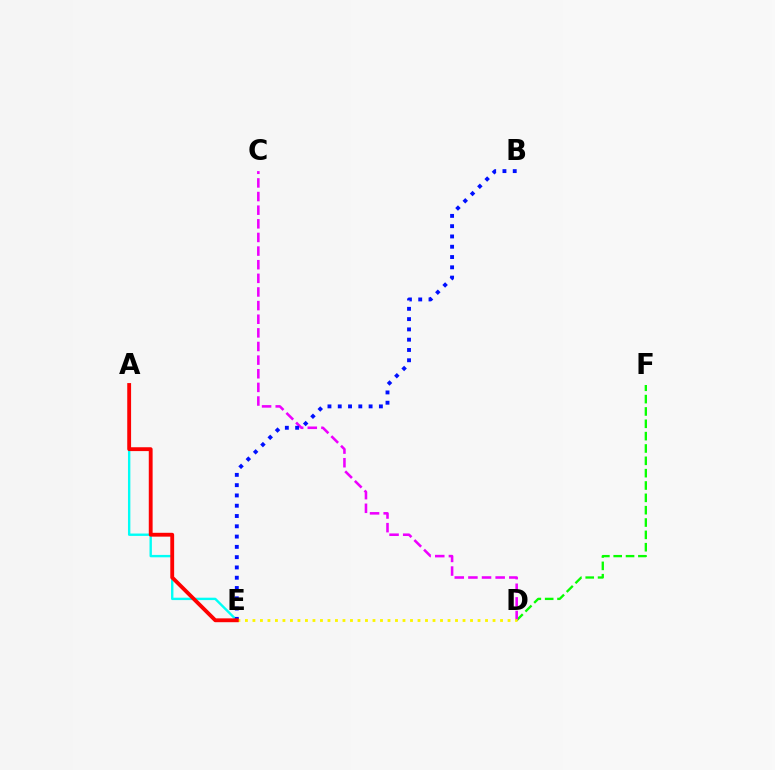{('A', 'E'): [{'color': '#00fff6', 'line_style': 'solid', 'thickness': 1.72}, {'color': '#ff0000', 'line_style': 'solid', 'thickness': 2.77}], ('D', 'F'): [{'color': '#08ff00', 'line_style': 'dashed', 'thickness': 1.68}], ('C', 'D'): [{'color': '#ee00ff', 'line_style': 'dashed', 'thickness': 1.85}], ('B', 'E'): [{'color': '#0010ff', 'line_style': 'dotted', 'thickness': 2.79}], ('D', 'E'): [{'color': '#fcf500', 'line_style': 'dotted', 'thickness': 2.04}]}